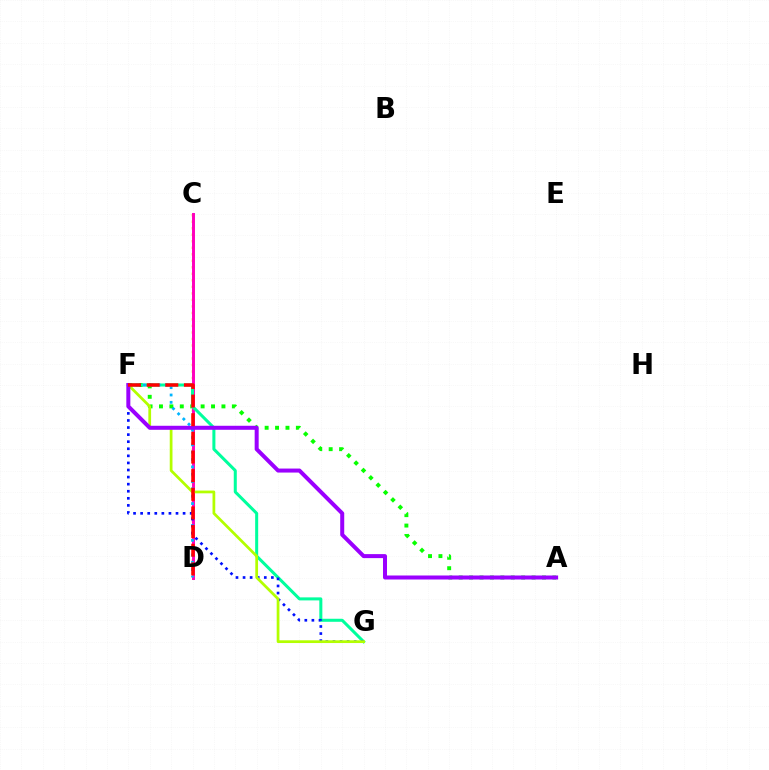{('A', 'F'): [{'color': '#08ff00', 'line_style': 'dotted', 'thickness': 2.83}, {'color': '#9b00ff', 'line_style': 'solid', 'thickness': 2.88}], ('C', 'D'): [{'color': '#ffa500', 'line_style': 'dotted', 'thickness': 1.77}, {'color': '#ff00bd', 'line_style': 'solid', 'thickness': 2.13}], ('F', 'G'): [{'color': '#00ff9d', 'line_style': 'solid', 'thickness': 2.18}, {'color': '#0010ff', 'line_style': 'dotted', 'thickness': 1.92}, {'color': '#b3ff00', 'line_style': 'solid', 'thickness': 1.98}], ('D', 'F'): [{'color': '#00b5ff', 'line_style': 'dotted', 'thickness': 1.99}, {'color': '#ff0000', 'line_style': 'dashed', 'thickness': 2.53}]}